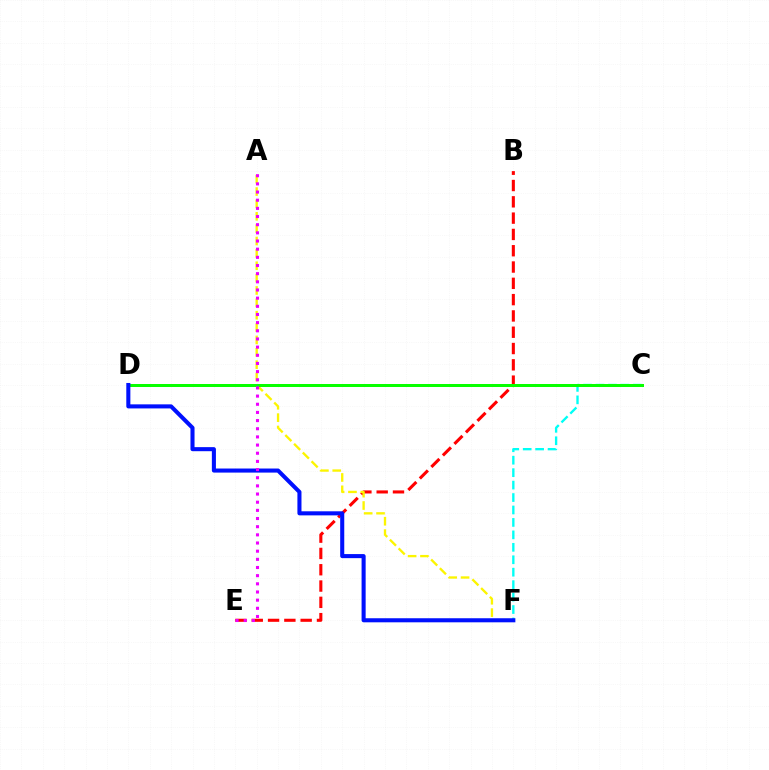{('B', 'E'): [{'color': '#ff0000', 'line_style': 'dashed', 'thickness': 2.21}], ('C', 'F'): [{'color': '#00fff6', 'line_style': 'dashed', 'thickness': 1.69}], ('A', 'F'): [{'color': '#fcf500', 'line_style': 'dashed', 'thickness': 1.68}], ('C', 'D'): [{'color': '#08ff00', 'line_style': 'solid', 'thickness': 2.15}], ('D', 'F'): [{'color': '#0010ff', 'line_style': 'solid', 'thickness': 2.93}], ('A', 'E'): [{'color': '#ee00ff', 'line_style': 'dotted', 'thickness': 2.22}]}